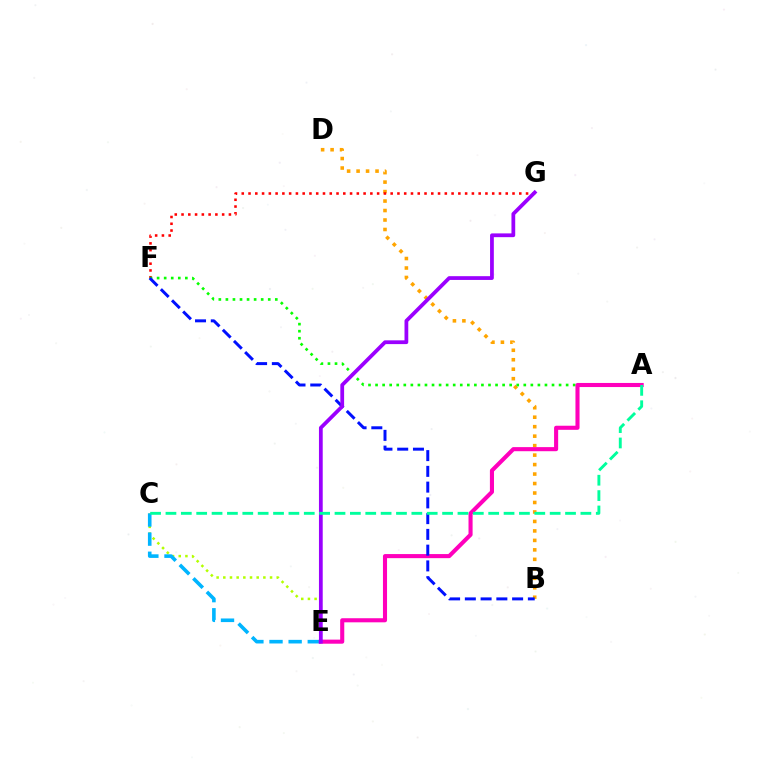{('B', 'D'): [{'color': '#ffa500', 'line_style': 'dotted', 'thickness': 2.57}], ('C', 'E'): [{'color': '#b3ff00', 'line_style': 'dotted', 'thickness': 1.81}, {'color': '#00b5ff', 'line_style': 'dashed', 'thickness': 2.6}], ('F', 'G'): [{'color': '#ff0000', 'line_style': 'dotted', 'thickness': 1.84}], ('A', 'F'): [{'color': '#08ff00', 'line_style': 'dotted', 'thickness': 1.92}], ('A', 'E'): [{'color': '#ff00bd', 'line_style': 'solid', 'thickness': 2.94}], ('B', 'F'): [{'color': '#0010ff', 'line_style': 'dashed', 'thickness': 2.14}], ('E', 'G'): [{'color': '#9b00ff', 'line_style': 'solid', 'thickness': 2.71}], ('A', 'C'): [{'color': '#00ff9d', 'line_style': 'dashed', 'thickness': 2.09}]}